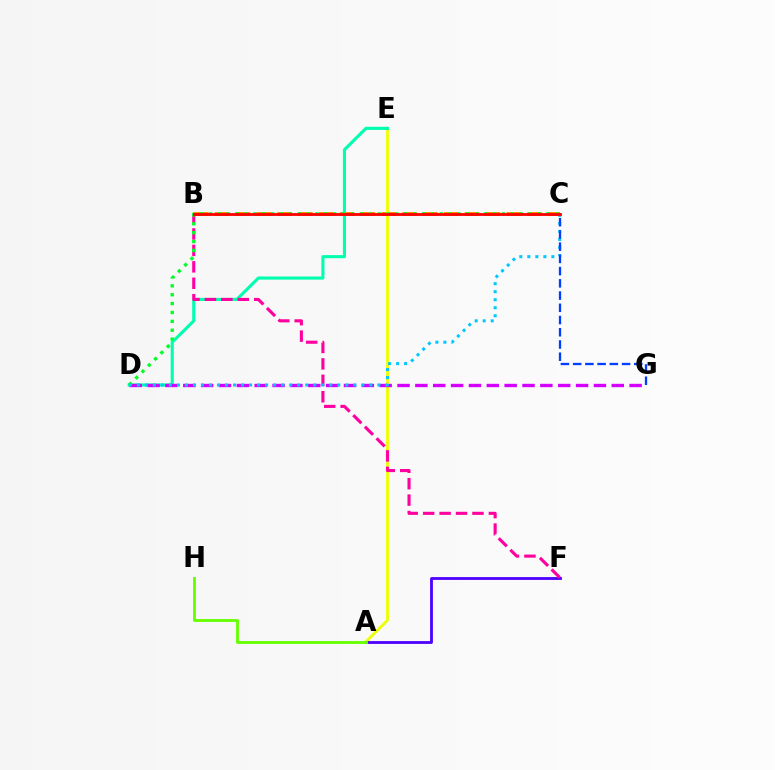{('B', 'C'): [{'color': '#ff8800', 'line_style': 'dashed', 'thickness': 2.83}, {'color': '#ff0000', 'line_style': 'solid', 'thickness': 2.03}], ('A', 'E'): [{'color': '#eeff00', 'line_style': 'solid', 'thickness': 2.04}], ('A', 'F'): [{'color': '#4f00ff', 'line_style': 'solid', 'thickness': 2.02}], ('D', 'E'): [{'color': '#00ffaf', 'line_style': 'solid', 'thickness': 2.24}], ('D', 'G'): [{'color': '#d600ff', 'line_style': 'dashed', 'thickness': 2.43}], ('B', 'F'): [{'color': '#ff00a0', 'line_style': 'dashed', 'thickness': 2.23}], ('C', 'D'): [{'color': '#00ff27', 'line_style': 'dotted', 'thickness': 2.41}, {'color': '#00c7ff', 'line_style': 'dotted', 'thickness': 2.18}], ('A', 'H'): [{'color': '#66ff00', 'line_style': 'solid', 'thickness': 2.05}], ('C', 'G'): [{'color': '#003fff', 'line_style': 'dashed', 'thickness': 1.66}]}